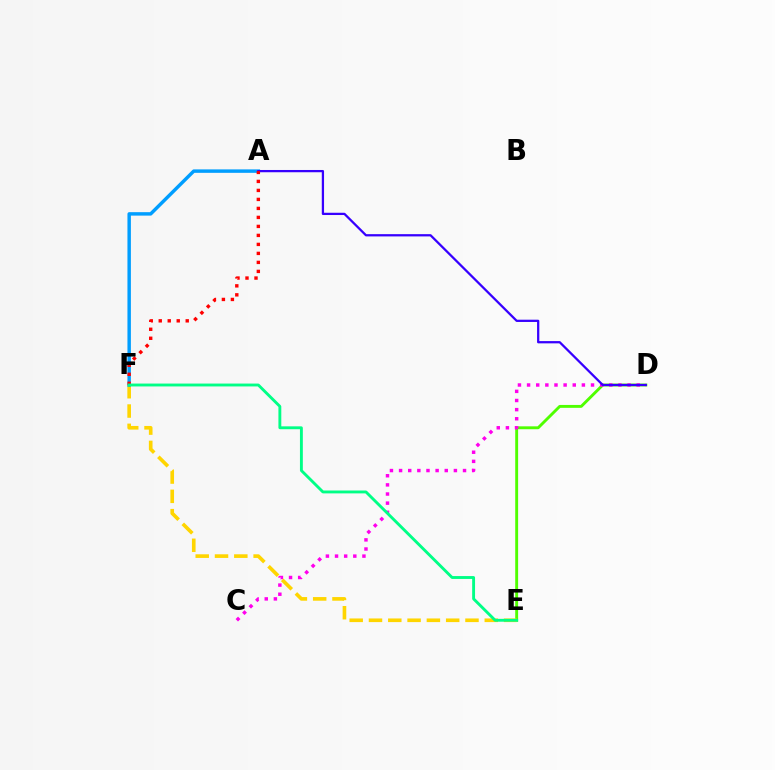{('D', 'E'): [{'color': '#4fff00', 'line_style': 'solid', 'thickness': 2.08}], ('C', 'D'): [{'color': '#ff00ed', 'line_style': 'dotted', 'thickness': 2.48}], ('E', 'F'): [{'color': '#ffd500', 'line_style': 'dashed', 'thickness': 2.62}, {'color': '#00ff86', 'line_style': 'solid', 'thickness': 2.07}], ('A', 'F'): [{'color': '#009eff', 'line_style': 'solid', 'thickness': 2.48}, {'color': '#ff0000', 'line_style': 'dotted', 'thickness': 2.44}], ('A', 'D'): [{'color': '#3700ff', 'line_style': 'solid', 'thickness': 1.63}]}